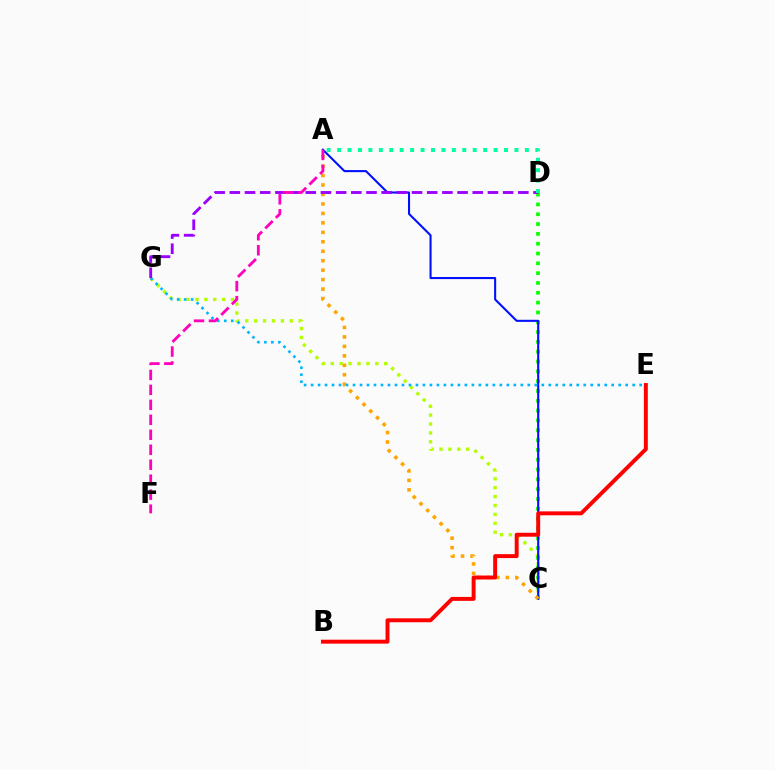{('C', 'G'): [{'color': '#b3ff00', 'line_style': 'dotted', 'thickness': 2.42}], ('C', 'D'): [{'color': '#08ff00', 'line_style': 'dotted', 'thickness': 2.67}], ('A', 'C'): [{'color': '#0010ff', 'line_style': 'solid', 'thickness': 1.5}, {'color': '#ffa500', 'line_style': 'dotted', 'thickness': 2.57}], ('B', 'E'): [{'color': '#ff0000', 'line_style': 'solid', 'thickness': 2.83}], ('E', 'G'): [{'color': '#00b5ff', 'line_style': 'dotted', 'thickness': 1.9}], ('D', 'G'): [{'color': '#9b00ff', 'line_style': 'dashed', 'thickness': 2.06}], ('A', 'F'): [{'color': '#ff00bd', 'line_style': 'dashed', 'thickness': 2.03}], ('A', 'D'): [{'color': '#00ff9d', 'line_style': 'dotted', 'thickness': 2.83}]}